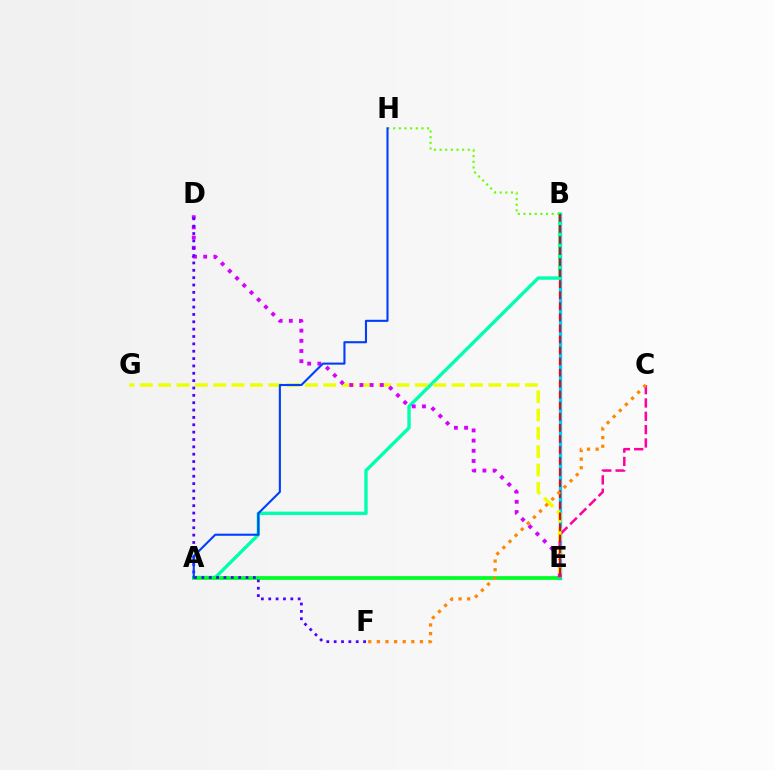{('B', 'E'): [{'color': '#00c7ff', 'line_style': 'solid', 'thickness': 2.41}, {'color': '#ff0000', 'line_style': 'dashed', 'thickness': 1.5}], ('A', 'B'): [{'color': '#00ffaf', 'line_style': 'solid', 'thickness': 2.44}], ('C', 'E'): [{'color': '#ff00a0', 'line_style': 'dashed', 'thickness': 1.81}], ('B', 'H'): [{'color': '#66ff00', 'line_style': 'dotted', 'thickness': 1.53}], ('A', 'E'): [{'color': '#00ff27', 'line_style': 'solid', 'thickness': 2.71}], ('E', 'G'): [{'color': '#eeff00', 'line_style': 'dashed', 'thickness': 2.49}], ('D', 'E'): [{'color': '#d600ff', 'line_style': 'dotted', 'thickness': 2.77}], ('D', 'F'): [{'color': '#4f00ff', 'line_style': 'dotted', 'thickness': 2.0}], ('C', 'F'): [{'color': '#ff8800', 'line_style': 'dotted', 'thickness': 2.34}], ('A', 'H'): [{'color': '#003fff', 'line_style': 'solid', 'thickness': 1.52}]}